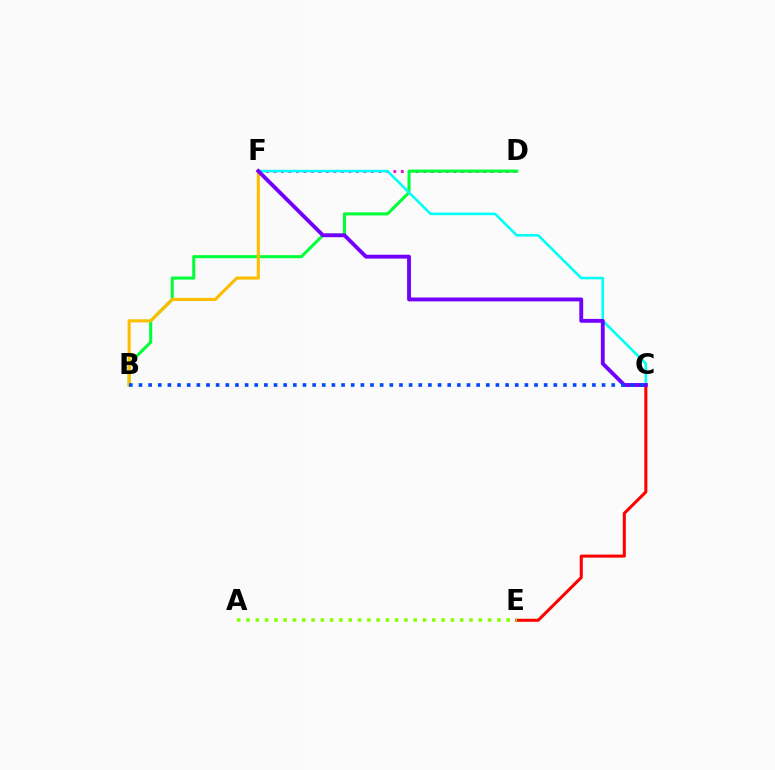{('C', 'E'): [{'color': '#ff0000', 'line_style': 'solid', 'thickness': 2.2}], ('D', 'F'): [{'color': '#ff00cf', 'line_style': 'dotted', 'thickness': 2.04}], ('B', 'D'): [{'color': '#00ff39', 'line_style': 'solid', 'thickness': 2.19}], ('A', 'E'): [{'color': '#84ff00', 'line_style': 'dotted', 'thickness': 2.52}], ('B', 'F'): [{'color': '#ffbd00', 'line_style': 'solid', 'thickness': 2.23}], ('C', 'F'): [{'color': '#00fff6', 'line_style': 'solid', 'thickness': 1.86}, {'color': '#7200ff', 'line_style': 'solid', 'thickness': 2.78}], ('B', 'C'): [{'color': '#004bff', 'line_style': 'dotted', 'thickness': 2.62}]}